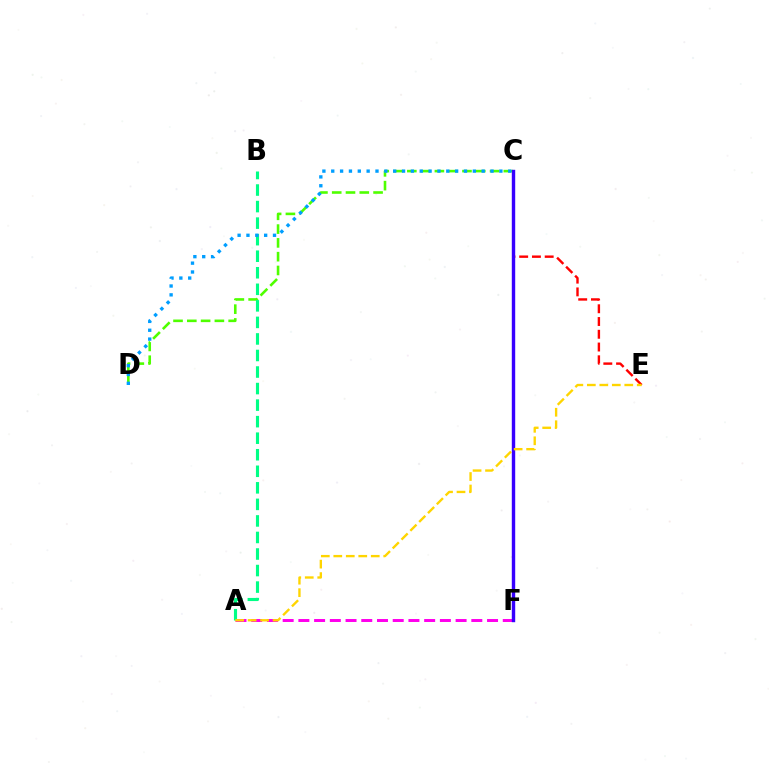{('A', 'F'): [{'color': '#ff00ed', 'line_style': 'dashed', 'thickness': 2.14}], ('C', 'E'): [{'color': '#ff0000', 'line_style': 'dashed', 'thickness': 1.73}], ('C', 'D'): [{'color': '#4fff00', 'line_style': 'dashed', 'thickness': 1.87}, {'color': '#009eff', 'line_style': 'dotted', 'thickness': 2.4}], ('A', 'B'): [{'color': '#00ff86', 'line_style': 'dashed', 'thickness': 2.25}], ('C', 'F'): [{'color': '#3700ff', 'line_style': 'solid', 'thickness': 2.45}], ('A', 'E'): [{'color': '#ffd500', 'line_style': 'dashed', 'thickness': 1.7}]}